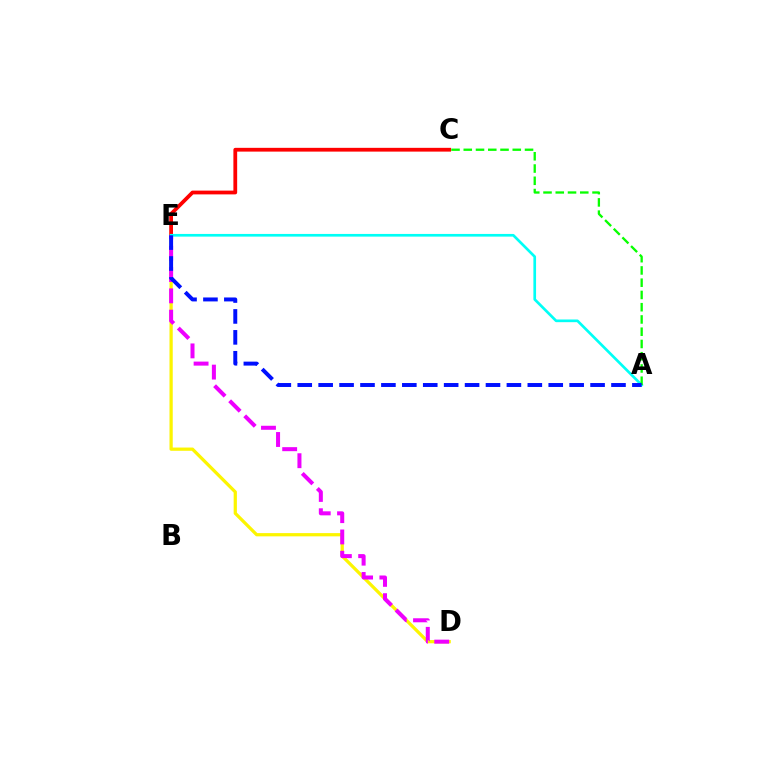{('D', 'E'): [{'color': '#fcf500', 'line_style': 'solid', 'thickness': 2.33}, {'color': '#ee00ff', 'line_style': 'dashed', 'thickness': 2.89}], ('C', 'E'): [{'color': '#ff0000', 'line_style': 'solid', 'thickness': 2.72}], ('A', 'E'): [{'color': '#00fff6', 'line_style': 'solid', 'thickness': 1.93}, {'color': '#0010ff', 'line_style': 'dashed', 'thickness': 2.84}], ('A', 'C'): [{'color': '#08ff00', 'line_style': 'dashed', 'thickness': 1.66}]}